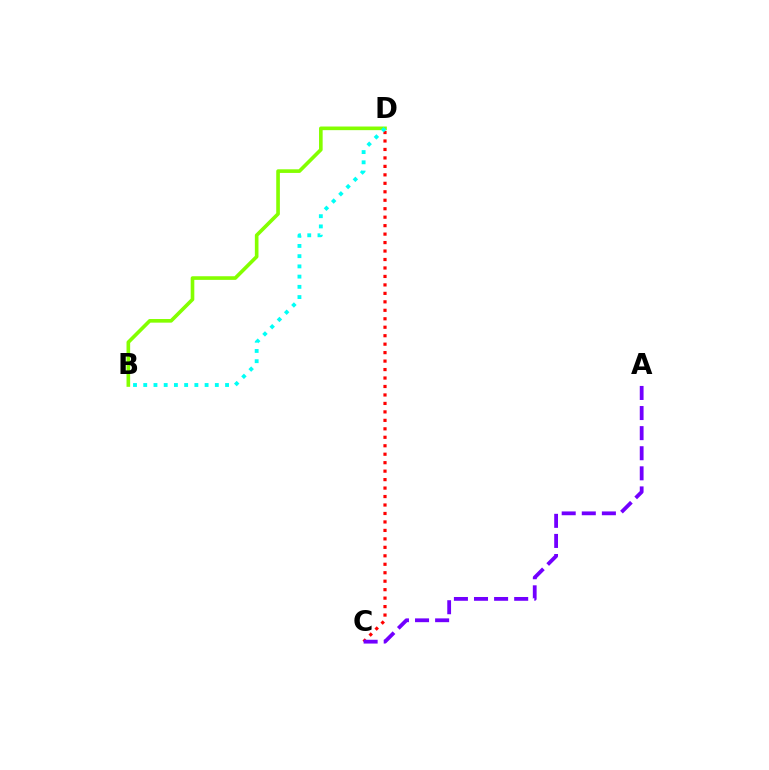{('B', 'D'): [{'color': '#84ff00', 'line_style': 'solid', 'thickness': 2.61}, {'color': '#00fff6', 'line_style': 'dotted', 'thickness': 2.78}], ('C', 'D'): [{'color': '#ff0000', 'line_style': 'dotted', 'thickness': 2.3}], ('A', 'C'): [{'color': '#7200ff', 'line_style': 'dashed', 'thickness': 2.73}]}